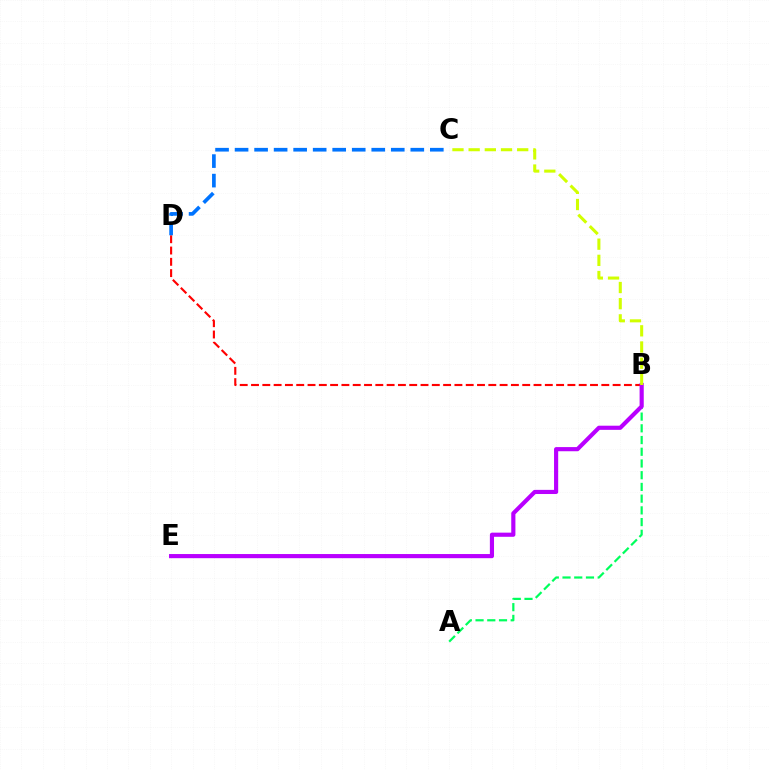{('B', 'D'): [{'color': '#ff0000', 'line_style': 'dashed', 'thickness': 1.54}], ('A', 'B'): [{'color': '#00ff5c', 'line_style': 'dashed', 'thickness': 1.59}], ('B', 'E'): [{'color': '#b900ff', 'line_style': 'solid', 'thickness': 2.99}], ('C', 'D'): [{'color': '#0074ff', 'line_style': 'dashed', 'thickness': 2.65}], ('B', 'C'): [{'color': '#d1ff00', 'line_style': 'dashed', 'thickness': 2.2}]}